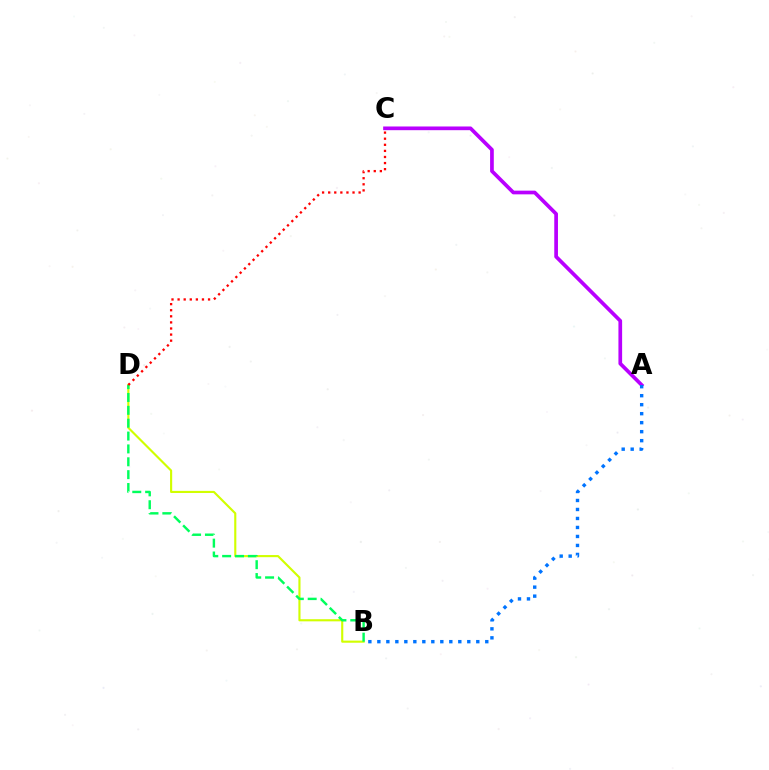{('A', 'C'): [{'color': '#b900ff', 'line_style': 'solid', 'thickness': 2.66}], ('A', 'B'): [{'color': '#0074ff', 'line_style': 'dotted', 'thickness': 2.44}], ('B', 'D'): [{'color': '#d1ff00', 'line_style': 'solid', 'thickness': 1.54}, {'color': '#00ff5c', 'line_style': 'dashed', 'thickness': 1.75}], ('C', 'D'): [{'color': '#ff0000', 'line_style': 'dotted', 'thickness': 1.65}]}